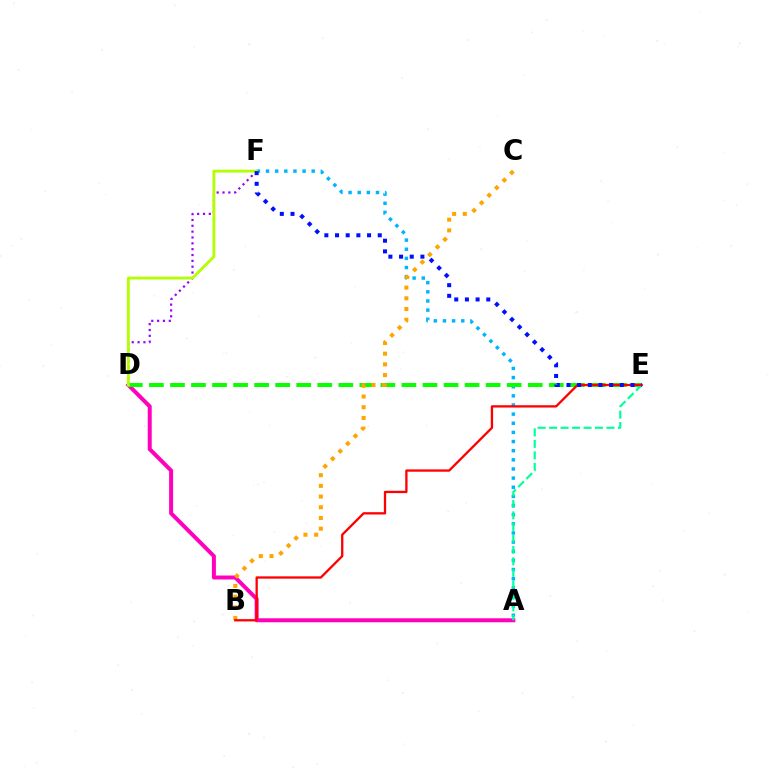{('A', 'D'): [{'color': '#ff00bd', 'line_style': 'solid', 'thickness': 2.86}], ('D', 'F'): [{'color': '#9b00ff', 'line_style': 'dotted', 'thickness': 1.59}, {'color': '#b3ff00', 'line_style': 'solid', 'thickness': 2.04}], ('A', 'F'): [{'color': '#00b5ff', 'line_style': 'dotted', 'thickness': 2.48}], ('D', 'E'): [{'color': '#08ff00', 'line_style': 'dashed', 'thickness': 2.86}], ('B', 'C'): [{'color': '#ffa500', 'line_style': 'dotted', 'thickness': 2.91}], ('A', 'E'): [{'color': '#00ff9d', 'line_style': 'dashed', 'thickness': 1.56}], ('B', 'E'): [{'color': '#ff0000', 'line_style': 'solid', 'thickness': 1.66}], ('E', 'F'): [{'color': '#0010ff', 'line_style': 'dotted', 'thickness': 2.9}]}